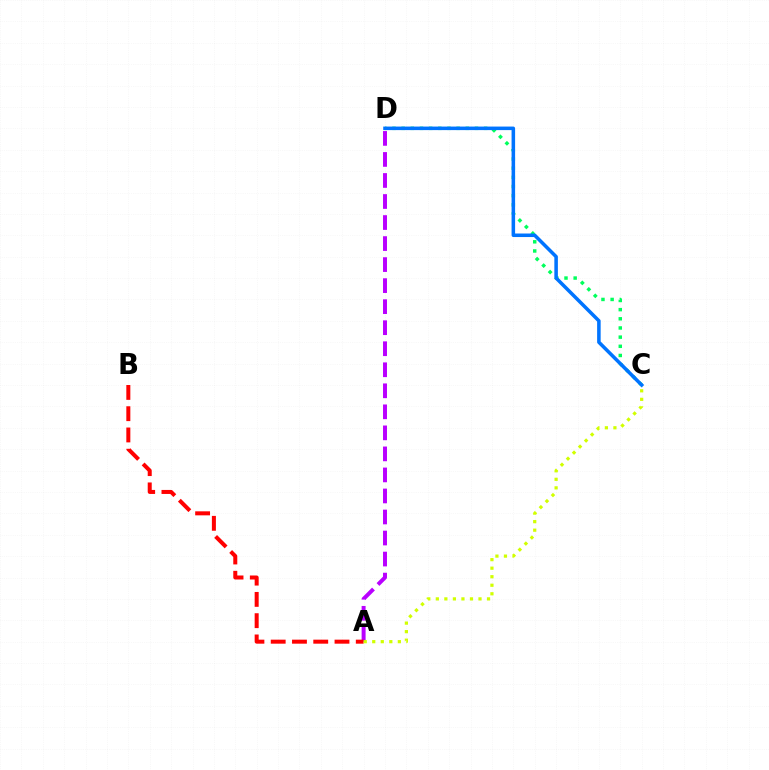{('C', 'D'): [{'color': '#00ff5c', 'line_style': 'dotted', 'thickness': 2.49}, {'color': '#0074ff', 'line_style': 'solid', 'thickness': 2.55}], ('A', 'D'): [{'color': '#b900ff', 'line_style': 'dashed', 'thickness': 2.86}], ('A', 'B'): [{'color': '#ff0000', 'line_style': 'dashed', 'thickness': 2.89}], ('A', 'C'): [{'color': '#d1ff00', 'line_style': 'dotted', 'thickness': 2.32}]}